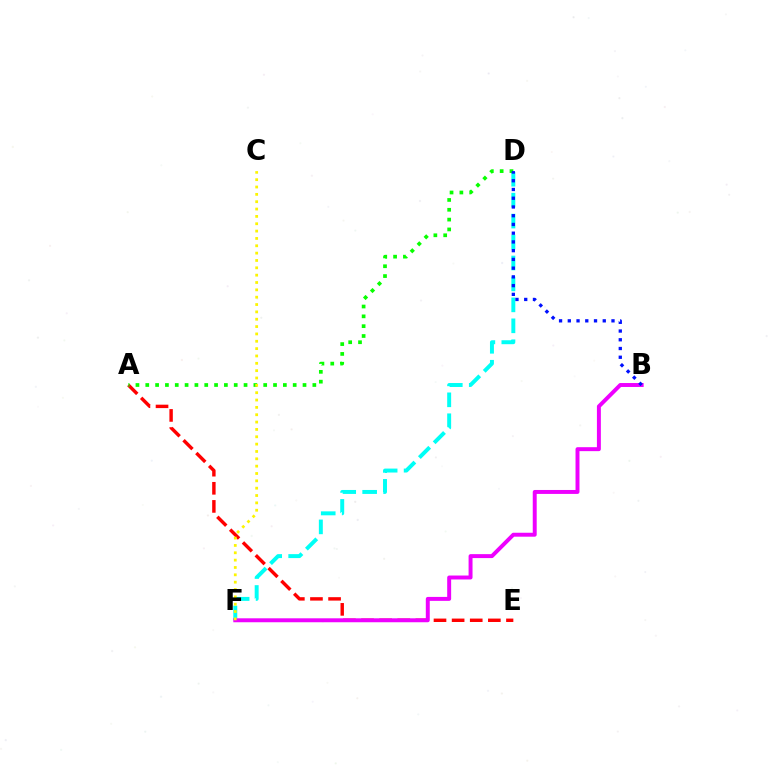{('A', 'E'): [{'color': '#ff0000', 'line_style': 'dashed', 'thickness': 2.46}], ('D', 'F'): [{'color': '#00fff6', 'line_style': 'dashed', 'thickness': 2.84}], ('A', 'D'): [{'color': '#08ff00', 'line_style': 'dotted', 'thickness': 2.67}], ('B', 'F'): [{'color': '#ee00ff', 'line_style': 'solid', 'thickness': 2.84}], ('B', 'D'): [{'color': '#0010ff', 'line_style': 'dotted', 'thickness': 2.37}], ('C', 'F'): [{'color': '#fcf500', 'line_style': 'dotted', 'thickness': 2.0}]}